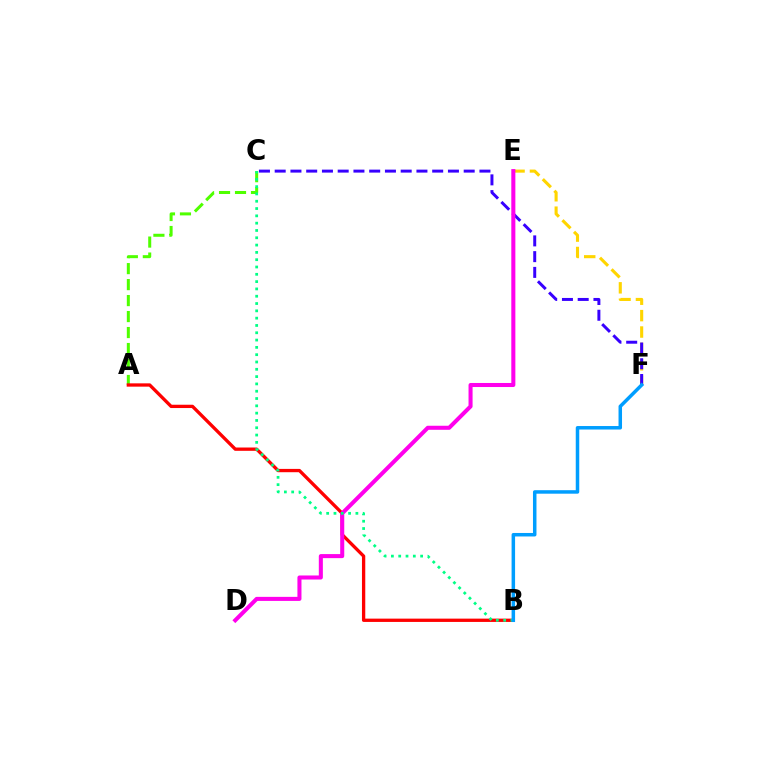{('A', 'C'): [{'color': '#4fff00', 'line_style': 'dashed', 'thickness': 2.17}], ('E', 'F'): [{'color': '#ffd500', 'line_style': 'dashed', 'thickness': 2.23}], ('A', 'B'): [{'color': '#ff0000', 'line_style': 'solid', 'thickness': 2.38}], ('C', 'F'): [{'color': '#3700ff', 'line_style': 'dashed', 'thickness': 2.14}], ('D', 'E'): [{'color': '#ff00ed', 'line_style': 'solid', 'thickness': 2.91}], ('B', 'C'): [{'color': '#00ff86', 'line_style': 'dotted', 'thickness': 1.99}], ('B', 'F'): [{'color': '#009eff', 'line_style': 'solid', 'thickness': 2.52}]}